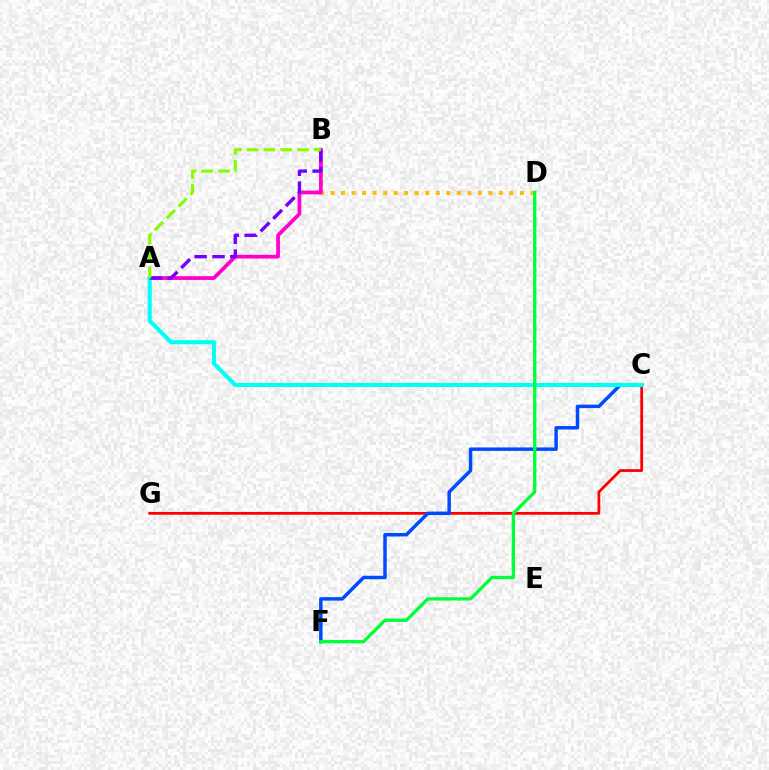{('C', 'G'): [{'color': '#ff0000', 'line_style': 'solid', 'thickness': 2.0}], ('B', 'D'): [{'color': '#ffbd00', 'line_style': 'dotted', 'thickness': 2.86}], ('C', 'F'): [{'color': '#004bff', 'line_style': 'solid', 'thickness': 2.49}], ('A', 'B'): [{'color': '#ff00cf', 'line_style': 'solid', 'thickness': 2.7}, {'color': '#7200ff', 'line_style': 'dashed', 'thickness': 2.42}, {'color': '#84ff00', 'line_style': 'dashed', 'thickness': 2.27}], ('A', 'C'): [{'color': '#00fff6', 'line_style': 'solid', 'thickness': 2.95}], ('D', 'F'): [{'color': '#00ff39', 'line_style': 'solid', 'thickness': 2.38}]}